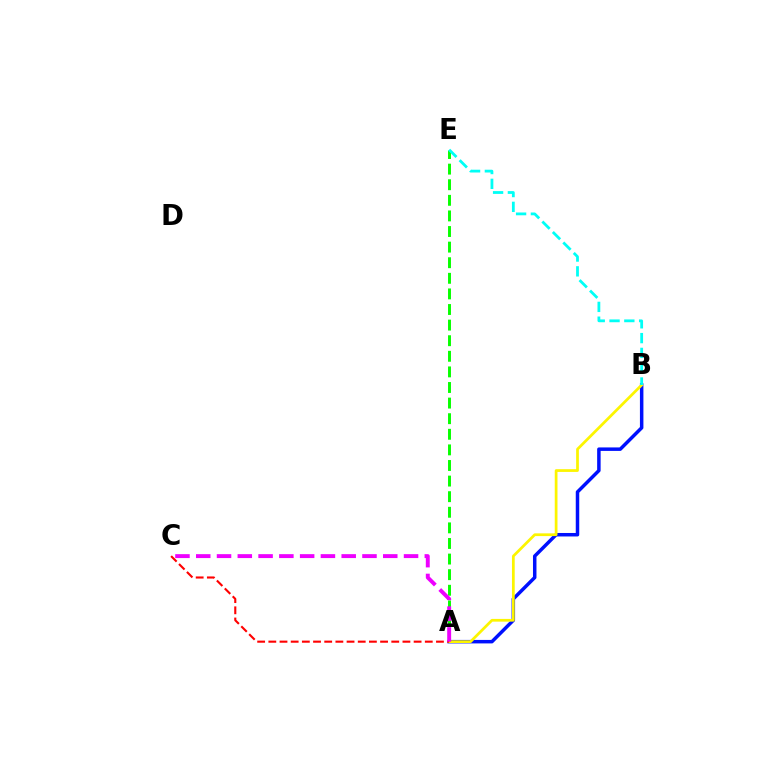{('A', 'B'): [{'color': '#0010ff', 'line_style': 'solid', 'thickness': 2.51}, {'color': '#fcf500', 'line_style': 'solid', 'thickness': 1.97}], ('A', 'E'): [{'color': '#08ff00', 'line_style': 'dashed', 'thickness': 2.12}], ('B', 'E'): [{'color': '#00fff6', 'line_style': 'dashed', 'thickness': 2.01}], ('A', 'C'): [{'color': '#ff0000', 'line_style': 'dashed', 'thickness': 1.52}, {'color': '#ee00ff', 'line_style': 'dashed', 'thickness': 2.82}]}